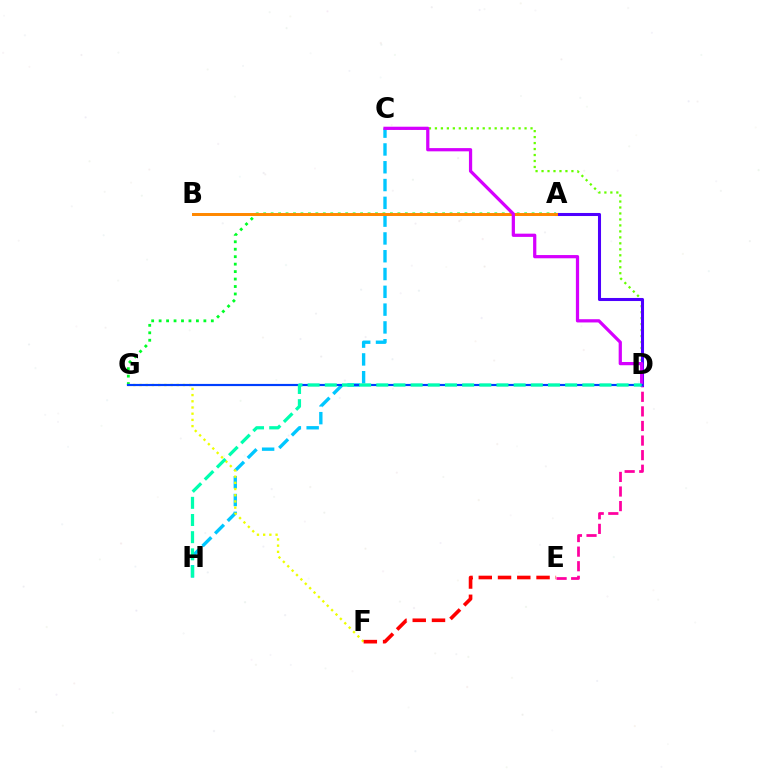{('A', 'G'): [{'color': '#00ff27', 'line_style': 'dotted', 'thickness': 2.03}], ('D', 'E'): [{'color': '#ff00a0', 'line_style': 'dashed', 'thickness': 1.98}], ('C', 'D'): [{'color': '#66ff00', 'line_style': 'dotted', 'thickness': 1.62}, {'color': '#d600ff', 'line_style': 'solid', 'thickness': 2.33}], ('A', 'D'): [{'color': '#4f00ff', 'line_style': 'solid', 'thickness': 2.2}], ('C', 'H'): [{'color': '#00c7ff', 'line_style': 'dashed', 'thickness': 2.42}], ('F', 'G'): [{'color': '#eeff00', 'line_style': 'dotted', 'thickness': 1.69}], ('A', 'B'): [{'color': '#ff8800', 'line_style': 'solid', 'thickness': 2.14}], ('E', 'F'): [{'color': '#ff0000', 'line_style': 'dashed', 'thickness': 2.62}], ('D', 'G'): [{'color': '#003fff', 'line_style': 'solid', 'thickness': 1.57}], ('D', 'H'): [{'color': '#00ffaf', 'line_style': 'dashed', 'thickness': 2.33}]}